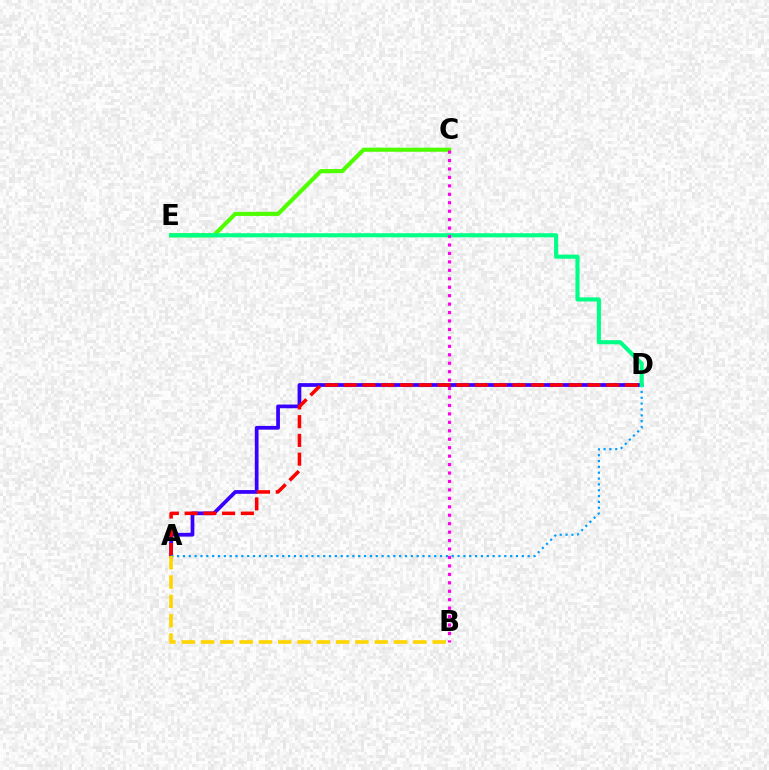{('A', 'D'): [{'color': '#3700ff', 'line_style': 'solid', 'thickness': 2.69}, {'color': '#ff0000', 'line_style': 'dashed', 'thickness': 2.55}, {'color': '#009eff', 'line_style': 'dotted', 'thickness': 1.59}], ('C', 'E'): [{'color': '#4fff00', 'line_style': 'solid', 'thickness': 2.96}], ('D', 'E'): [{'color': '#00ff86', 'line_style': 'solid', 'thickness': 2.96}], ('B', 'C'): [{'color': '#ff00ed', 'line_style': 'dotted', 'thickness': 2.29}], ('A', 'B'): [{'color': '#ffd500', 'line_style': 'dashed', 'thickness': 2.62}]}